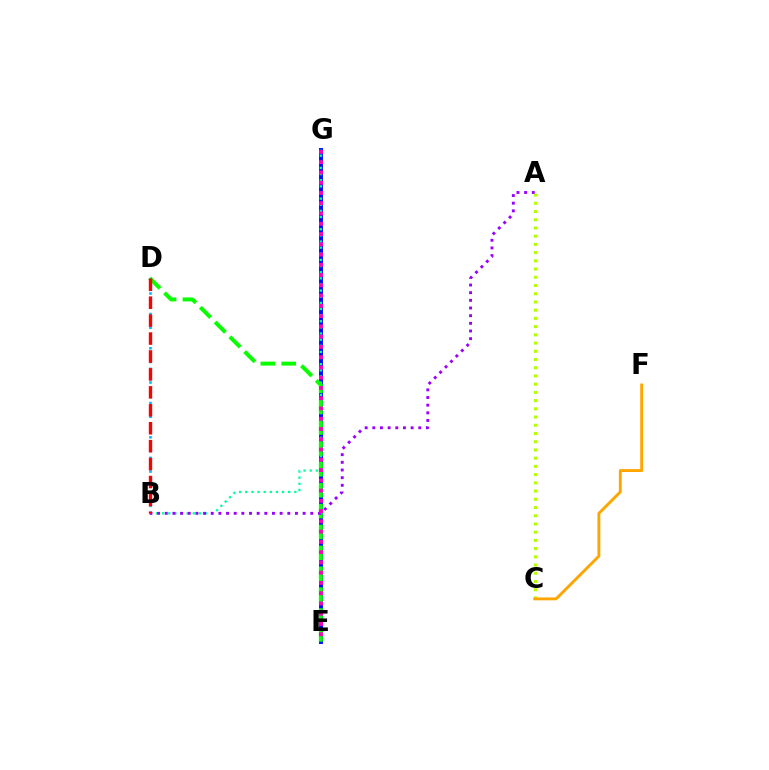{('A', 'C'): [{'color': '#b3ff00', 'line_style': 'dotted', 'thickness': 2.23}], ('E', 'G'): [{'color': '#0010ff', 'line_style': 'solid', 'thickness': 2.83}, {'color': '#ff00bd', 'line_style': 'dotted', 'thickness': 2.79}], ('B', 'G'): [{'color': '#00ff9d', 'line_style': 'dotted', 'thickness': 1.67}], ('D', 'E'): [{'color': '#08ff00', 'line_style': 'dashed', 'thickness': 2.84}], ('B', 'D'): [{'color': '#00b5ff', 'line_style': 'dotted', 'thickness': 1.86}, {'color': '#ff0000', 'line_style': 'dashed', 'thickness': 2.44}], ('A', 'B'): [{'color': '#9b00ff', 'line_style': 'dotted', 'thickness': 2.08}], ('C', 'F'): [{'color': '#ffa500', 'line_style': 'solid', 'thickness': 2.08}]}